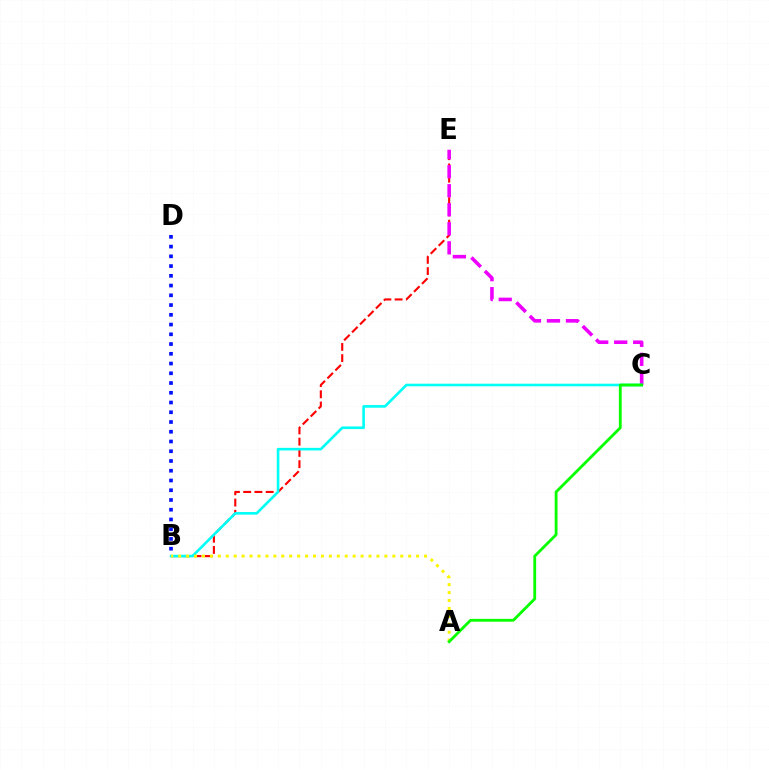{('B', 'E'): [{'color': '#ff0000', 'line_style': 'dashed', 'thickness': 1.53}], ('C', 'E'): [{'color': '#ee00ff', 'line_style': 'dashed', 'thickness': 2.59}], ('B', 'D'): [{'color': '#0010ff', 'line_style': 'dotted', 'thickness': 2.65}], ('B', 'C'): [{'color': '#00fff6', 'line_style': 'solid', 'thickness': 1.89}], ('A', 'B'): [{'color': '#fcf500', 'line_style': 'dotted', 'thickness': 2.15}], ('A', 'C'): [{'color': '#08ff00', 'line_style': 'solid', 'thickness': 2.03}]}